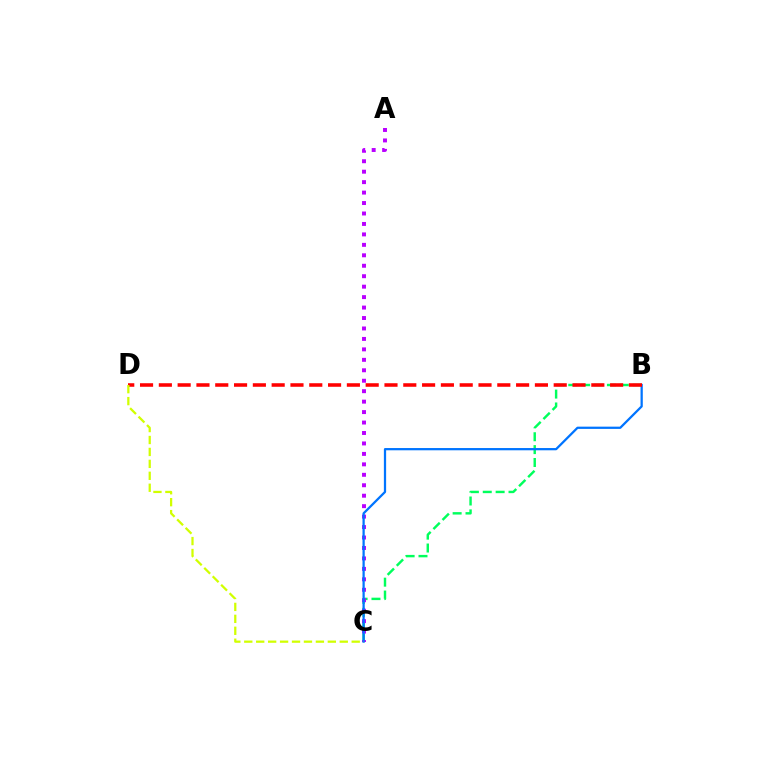{('B', 'C'): [{'color': '#00ff5c', 'line_style': 'dashed', 'thickness': 1.75}, {'color': '#0074ff', 'line_style': 'solid', 'thickness': 1.62}], ('A', 'C'): [{'color': '#b900ff', 'line_style': 'dotted', 'thickness': 2.84}], ('B', 'D'): [{'color': '#ff0000', 'line_style': 'dashed', 'thickness': 2.55}], ('C', 'D'): [{'color': '#d1ff00', 'line_style': 'dashed', 'thickness': 1.62}]}